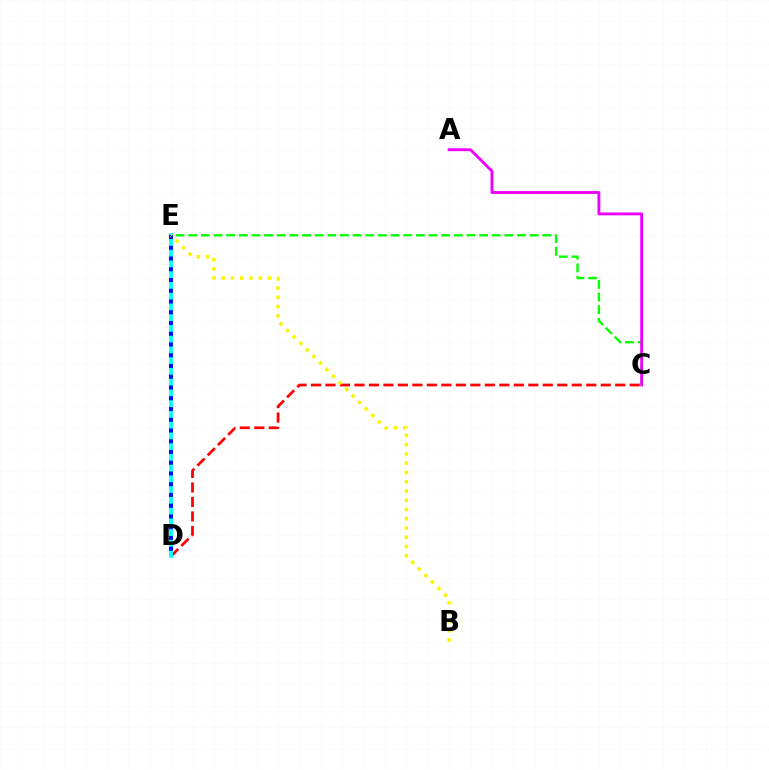{('C', 'E'): [{'color': '#08ff00', 'line_style': 'dashed', 'thickness': 1.72}], ('C', 'D'): [{'color': '#ff0000', 'line_style': 'dashed', 'thickness': 1.97}], ('D', 'E'): [{'color': '#00fff6', 'line_style': 'solid', 'thickness': 2.73}, {'color': '#0010ff', 'line_style': 'dotted', 'thickness': 2.92}], ('B', 'E'): [{'color': '#fcf500', 'line_style': 'dotted', 'thickness': 2.52}], ('A', 'C'): [{'color': '#ee00ff', 'line_style': 'solid', 'thickness': 2.07}]}